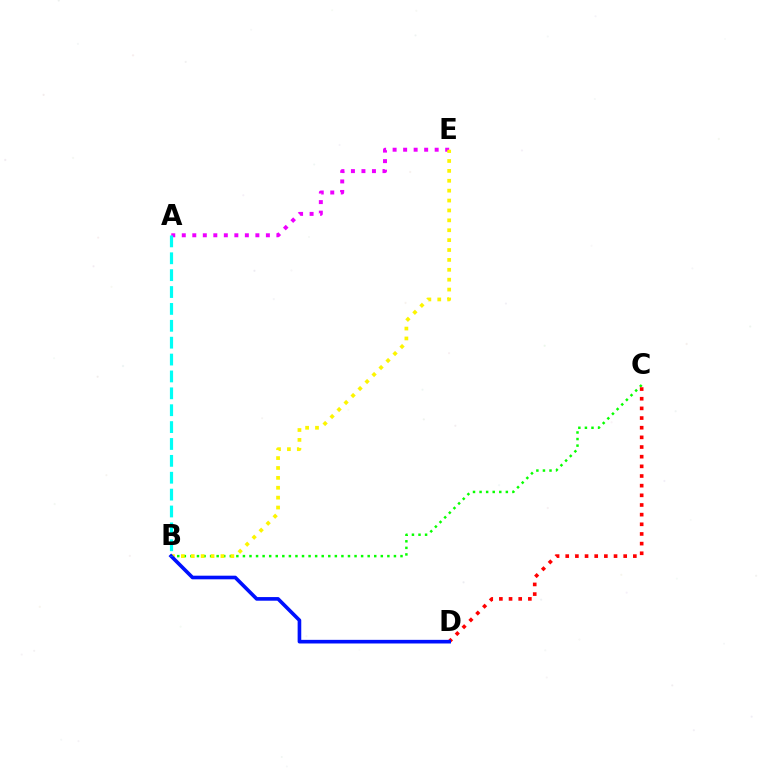{('B', 'C'): [{'color': '#08ff00', 'line_style': 'dotted', 'thickness': 1.78}], ('A', 'E'): [{'color': '#ee00ff', 'line_style': 'dotted', 'thickness': 2.86}], ('C', 'D'): [{'color': '#ff0000', 'line_style': 'dotted', 'thickness': 2.62}], ('B', 'E'): [{'color': '#fcf500', 'line_style': 'dotted', 'thickness': 2.69}], ('B', 'D'): [{'color': '#0010ff', 'line_style': 'solid', 'thickness': 2.62}], ('A', 'B'): [{'color': '#00fff6', 'line_style': 'dashed', 'thickness': 2.29}]}